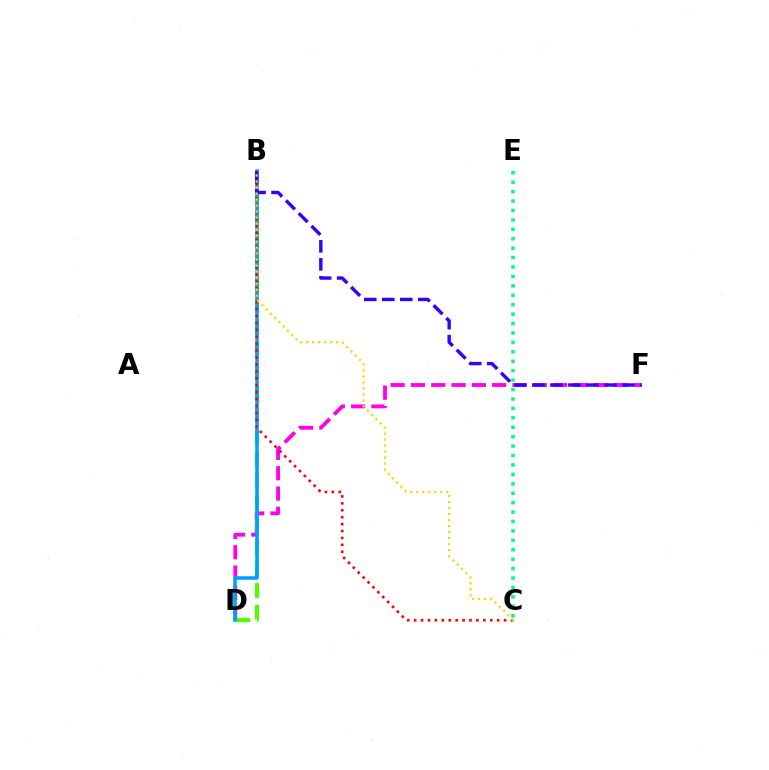{('D', 'F'): [{'color': '#ff00ed', 'line_style': 'dashed', 'thickness': 2.76}], ('B', 'D'): [{'color': '#4fff00', 'line_style': 'dashed', 'thickness': 2.97}, {'color': '#009eff', 'line_style': 'solid', 'thickness': 2.53}], ('B', 'C'): [{'color': '#ff0000', 'line_style': 'dotted', 'thickness': 1.88}, {'color': '#ffd500', 'line_style': 'dotted', 'thickness': 1.63}], ('B', 'F'): [{'color': '#3700ff', 'line_style': 'dashed', 'thickness': 2.45}], ('C', 'E'): [{'color': '#00ff86', 'line_style': 'dotted', 'thickness': 2.56}]}